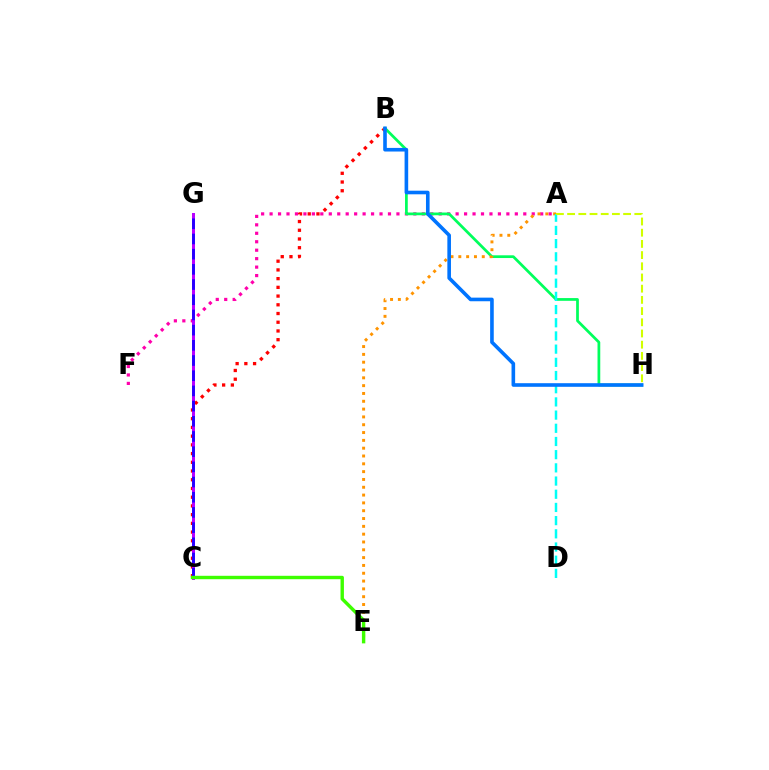{('B', 'C'): [{'color': '#ff0000', 'line_style': 'dotted', 'thickness': 2.37}], ('A', 'F'): [{'color': '#ff00ac', 'line_style': 'dotted', 'thickness': 2.3}], ('B', 'H'): [{'color': '#00ff5c', 'line_style': 'solid', 'thickness': 1.97}, {'color': '#0074ff', 'line_style': 'solid', 'thickness': 2.6}], ('C', 'G'): [{'color': '#b900ff', 'line_style': 'solid', 'thickness': 2.16}, {'color': '#2500ff', 'line_style': 'dashed', 'thickness': 2.06}], ('A', 'E'): [{'color': '#ff9400', 'line_style': 'dotted', 'thickness': 2.12}], ('A', 'D'): [{'color': '#00fff6', 'line_style': 'dashed', 'thickness': 1.79}], ('A', 'H'): [{'color': '#d1ff00', 'line_style': 'dashed', 'thickness': 1.52}], ('C', 'E'): [{'color': '#3dff00', 'line_style': 'solid', 'thickness': 2.45}]}